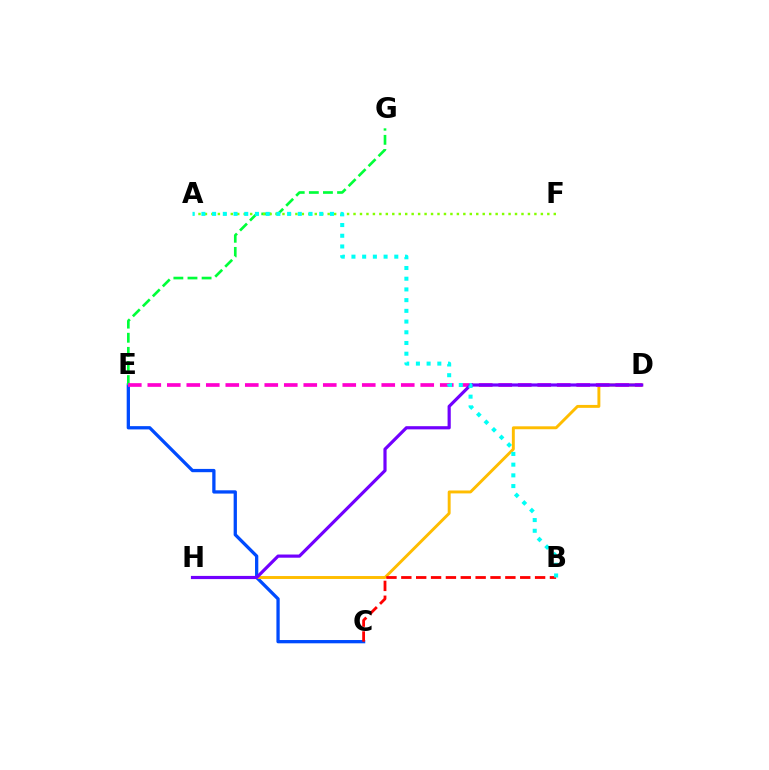{('C', 'E'): [{'color': '#004bff', 'line_style': 'solid', 'thickness': 2.36}], ('D', 'H'): [{'color': '#ffbd00', 'line_style': 'solid', 'thickness': 2.1}, {'color': '#7200ff', 'line_style': 'solid', 'thickness': 2.29}], ('E', 'G'): [{'color': '#00ff39', 'line_style': 'dashed', 'thickness': 1.92}], ('A', 'F'): [{'color': '#84ff00', 'line_style': 'dotted', 'thickness': 1.76}], ('D', 'E'): [{'color': '#ff00cf', 'line_style': 'dashed', 'thickness': 2.65}], ('B', 'C'): [{'color': '#ff0000', 'line_style': 'dashed', 'thickness': 2.02}], ('A', 'B'): [{'color': '#00fff6', 'line_style': 'dotted', 'thickness': 2.91}]}